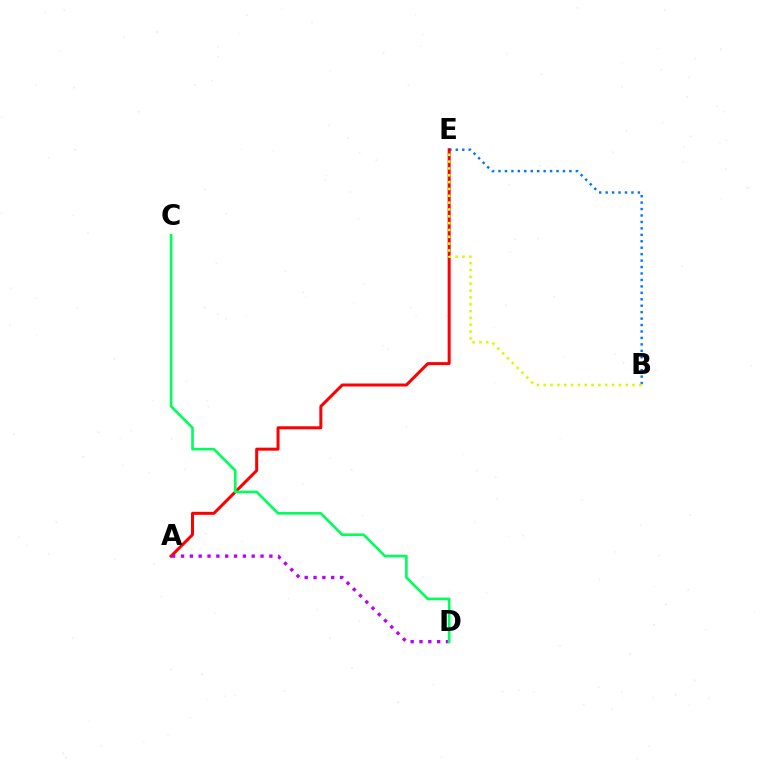{('B', 'E'): [{'color': '#0074ff', 'line_style': 'dotted', 'thickness': 1.75}, {'color': '#d1ff00', 'line_style': 'dotted', 'thickness': 1.86}], ('A', 'E'): [{'color': '#ff0000', 'line_style': 'solid', 'thickness': 2.15}], ('A', 'D'): [{'color': '#b900ff', 'line_style': 'dotted', 'thickness': 2.4}], ('C', 'D'): [{'color': '#00ff5c', 'line_style': 'solid', 'thickness': 1.91}]}